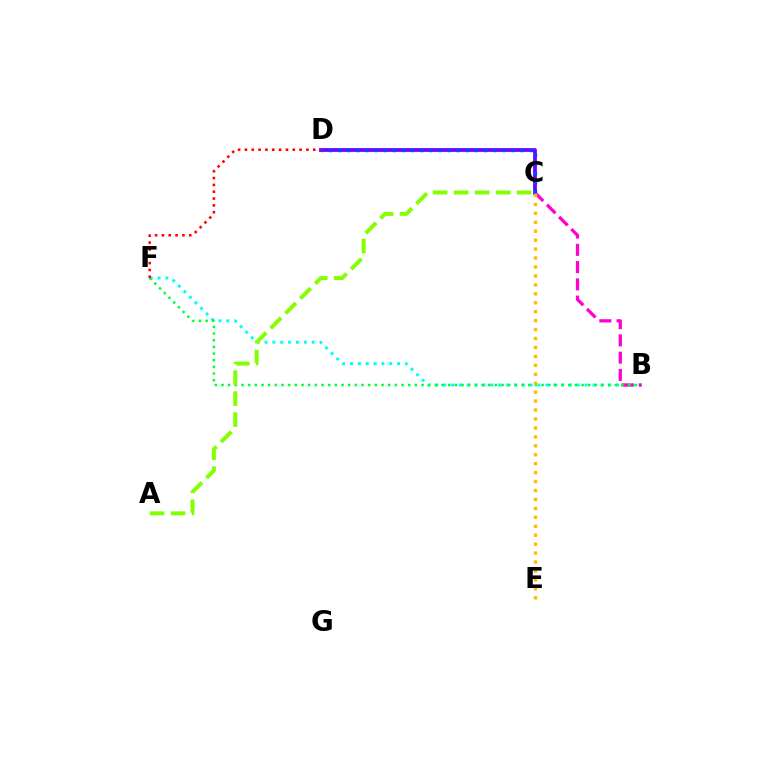{('B', 'F'): [{'color': '#00fff6', 'line_style': 'dotted', 'thickness': 2.13}, {'color': '#00ff39', 'line_style': 'dotted', 'thickness': 1.81}], ('C', 'D'): [{'color': '#7200ff', 'line_style': 'solid', 'thickness': 2.72}, {'color': '#004bff', 'line_style': 'dotted', 'thickness': 2.48}], ('B', 'C'): [{'color': '#ff00cf', 'line_style': 'dashed', 'thickness': 2.34}], ('D', 'F'): [{'color': '#ff0000', 'line_style': 'dotted', 'thickness': 1.86}], ('A', 'C'): [{'color': '#84ff00', 'line_style': 'dashed', 'thickness': 2.85}], ('C', 'E'): [{'color': '#ffbd00', 'line_style': 'dotted', 'thickness': 2.43}]}